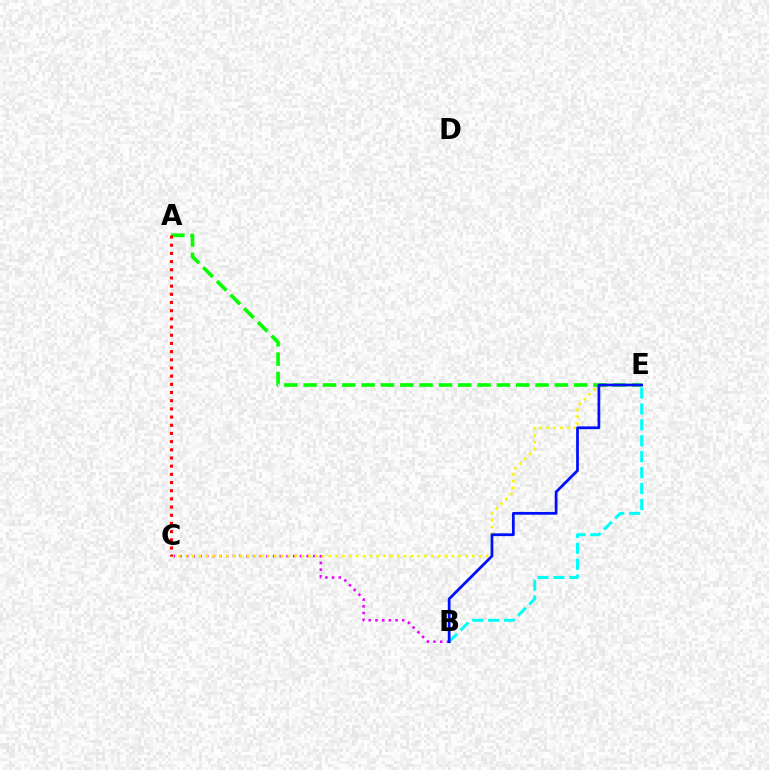{('B', 'C'): [{'color': '#ee00ff', 'line_style': 'dotted', 'thickness': 1.82}], ('A', 'E'): [{'color': '#08ff00', 'line_style': 'dashed', 'thickness': 2.63}], ('C', 'E'): [{'color': '#fcf500', 'line_style': 'dotted', 'thickness': 1.86}], ('B', 'E'): [{'color': '#00fff6', 'line_style': 'dashed', 'thickness': 2.16}, {'color': '#0010ff', 'line_style': 'solid', 'thickness': 1.98}], ('A', 'C'): [{'color': '#ff0000', 'line_style': 'dotted', 'thickness': 2.22}]}